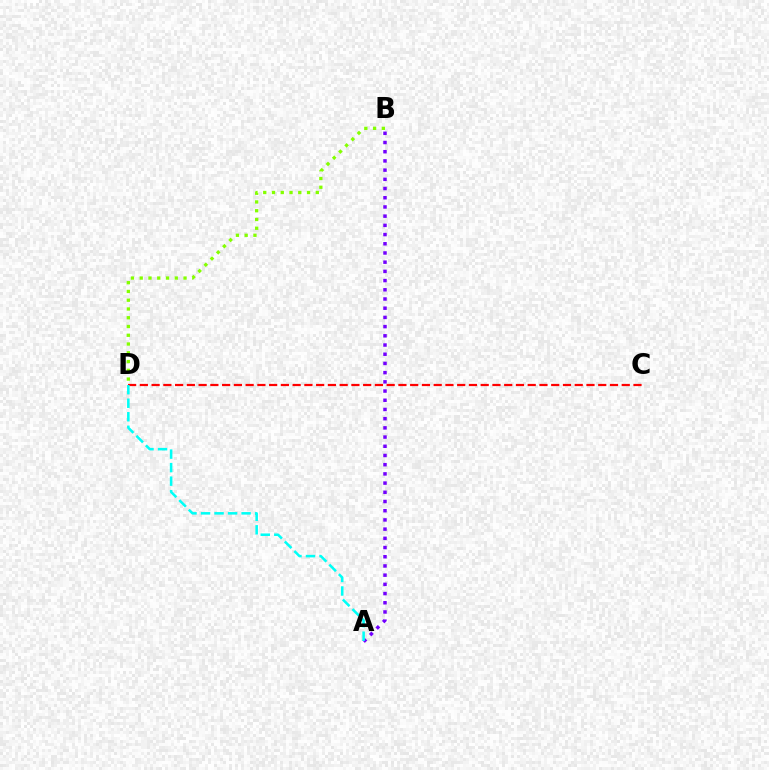{('A', 'B'): [{'color': '#7200ff', 'line_style': 'dotted', 'thickness': 2.5}], ('C', 'D'): [{'color': '#ff0000', 'line_style': 'dashed', 'thickness': 1.6}], ('A', 'D'): [{'color': '#00fff6', 'line_style': 'dashed', 'thickness': 1.84}], ('B', 'D'): [{'color': '#84ff00', 'line_style': 'dotted', 'thickness': 2.38}]}